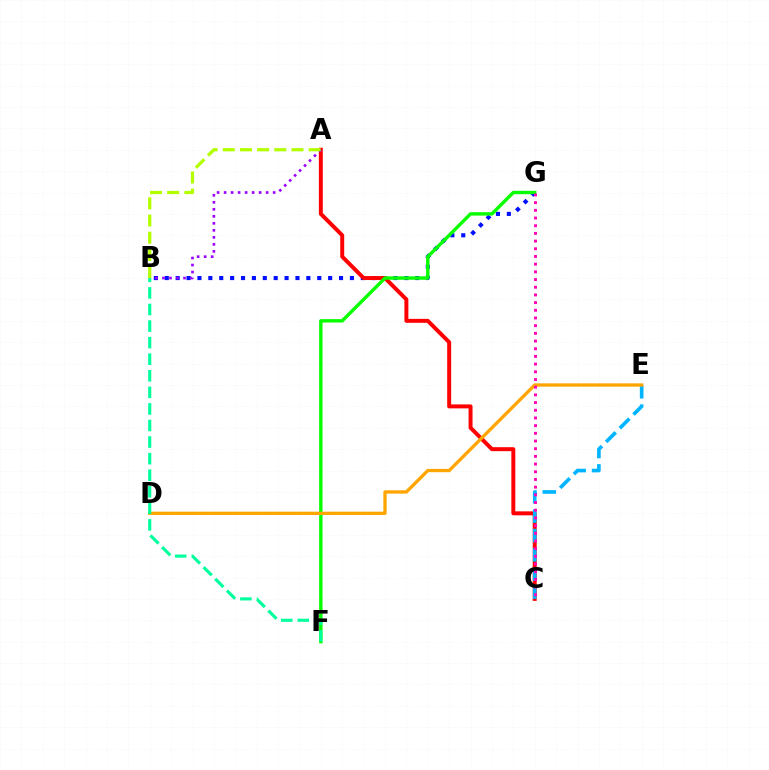{('B', 'G'): [{'color': '#0010ff', 'line_style': 'dotted', 'thickness': 2.96}], ('A', 'C'): [{'color': '#ff0000', 'line_style': 'solid', 'thickness': 2.85}], ('A', 'B'): [{'color': '#9b00ff', 'line_style': 'dotted', 'thickness': 1.9}, {'color': '#b3ff00', 'line_style': 'dashed', 'thickness': 2.33}], ('F', 'G'): [{'color': '#08ff00', 'line_style': 'solid', 'thickness': 2.45}], ('C', 'E'): [{'color': '#00b5ff', 'line_style': 'dashed', 'thickness': 2.63}], ('D', 'E'): [{'color': '#ffa500', 'line_style': 'solid', 'thickness': 2.38}], ('B', 'F'): [{'color': '#00ff9d', 'line_style': 'dashed', 'thickness': 2.25}], ('C', 'G'): [{'color': '#ff00bd', 'line_style': 'dotted', 'thickness': 2.09}]}